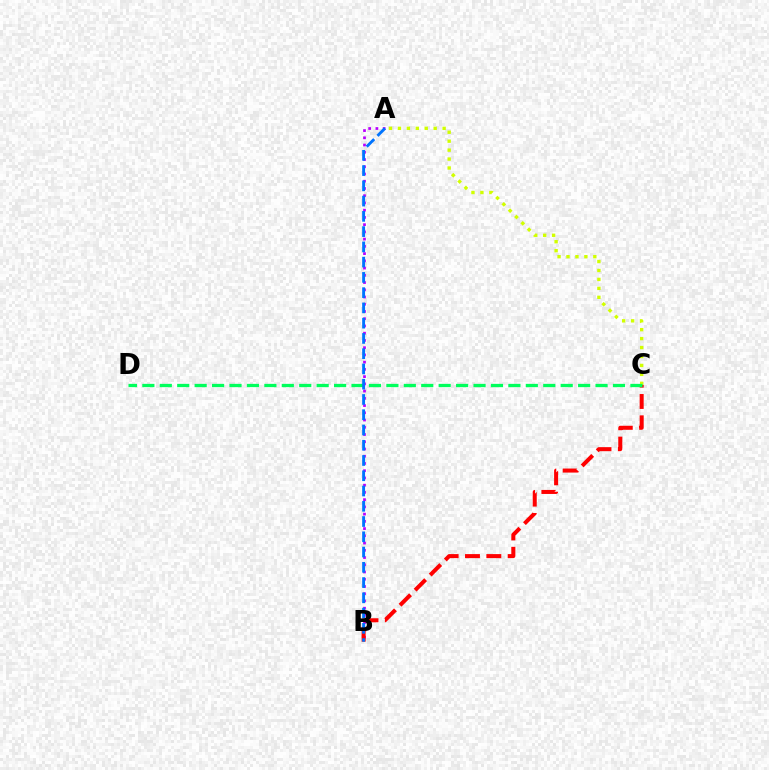{('A', 'C'): [{'color': '#d1ff00', 'line_style': 'dotted', 'thickness': 2.43}], ('A', 'B'): [{'color': '#b900ff', 'line_style': 'dotted', 'thickness': 1.97}, {'color': '#0074ff', 'line_style': 'dashed', 'thickness': 2.07}], ('B', 'C'): [{'color': '#ff0000', 'line_style': 'dashed', 'thickness': 2.9}], ('C', 'D'): [{'color': '#00ff5c', 'line_style': 'dashed', 'thickness': 2.37}]}